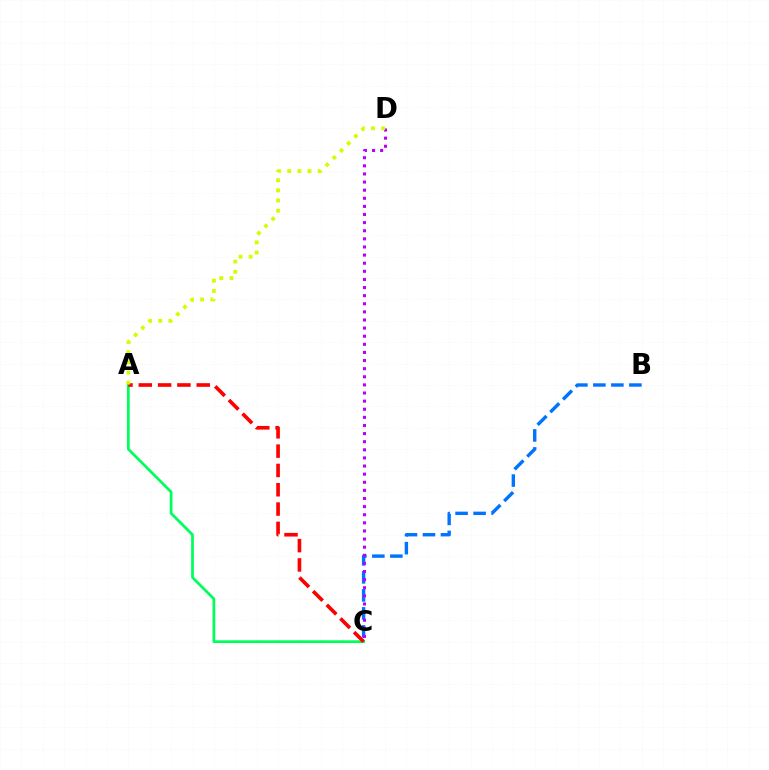{('B', 'C'): [{'color': '#0074ff', 'line_style': 'dashed', 'thickness': 2.45}], ('A', 'C'): [{'color': '#00ff5c', 'line_style': 'solid', 'thickness': 1.98}, {'color': '#ff0000', 'line_style': 'dashed', 'thickness': 2.62}], ('C', 'D'): [{'color': '#b900ff', 'line_style': 'dotted', 'thickness': 2.2}], ('A', 'D'): [{'color': '#d1ff00', 'line_style': 'dotted', 'thickness': 2.76}]}